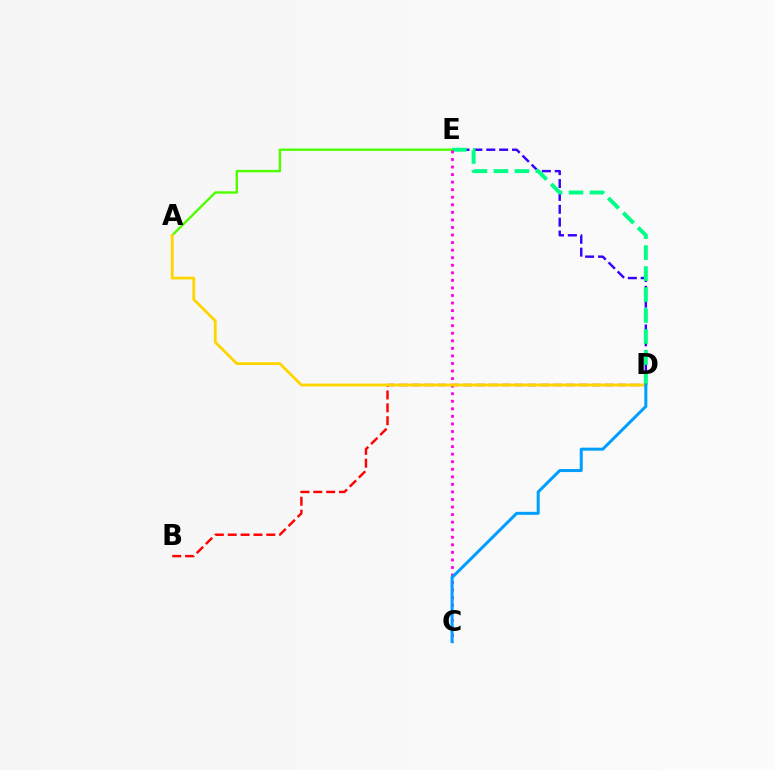{('D', 'E'): [{'color': '#3700ff', 'line_style': 'dashed', 'thickness': 1.75}, {'color': '#00ff86', 'line_style': 'dashed', 'thickness': 2.85}], ('A', 'E'): [{'color': '#4fff00', 'line_style': 'solid', 'thickness': 1.73}], ('C', 'E'): [{'color': '#ff00ed', 'line_style': 'dotted', 'thickness': 2.05}], ('B', 'D'): [{'color': '#ff0000', 'line_style': 'dashed', 'thickness': 1.75}], ('A', 'D'): [{'color': '#ffd500', 'line_style': 'solid', 'thickness': 2.01}], ('C', 'D'): [{'color': '#009eff', 'line_style': 'solid', 'thickness': 2.17}]}